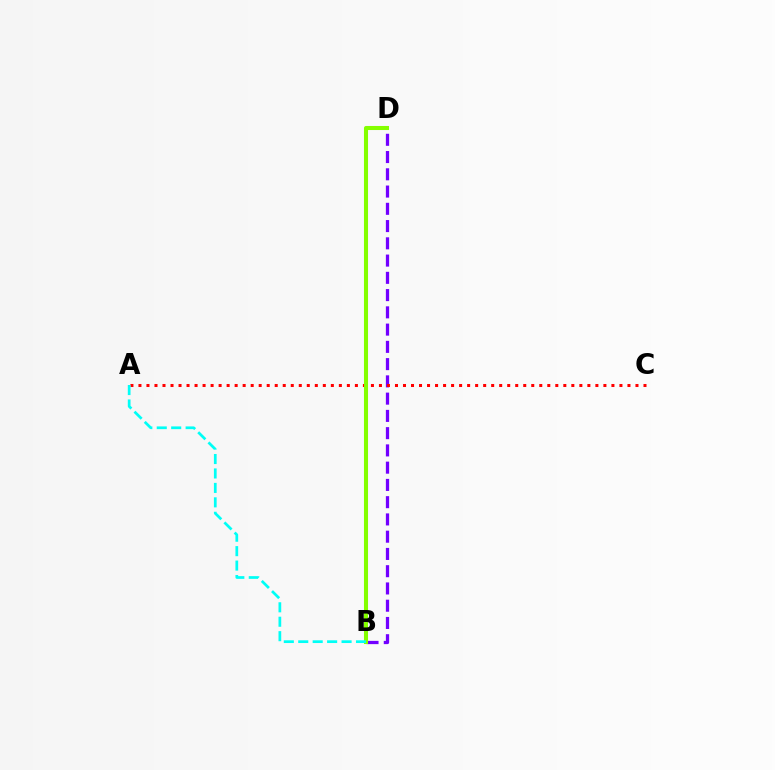{('B', 'D'): [{'color': '#7200ff', 'line_style': 'dashed', 'thickness': 2.34}, {'color': '#84ff00', 'line_style': 'solid', 'thickness': 2.93}], ('A', 'C'): [{'color': '#ff0000', 'line_style': 'dotted', 'thickness': 2.18}], ('A', 'B'): [{'color': '#00fff6', 'line_style': 'dashed', 'thickness': 1.96}]}